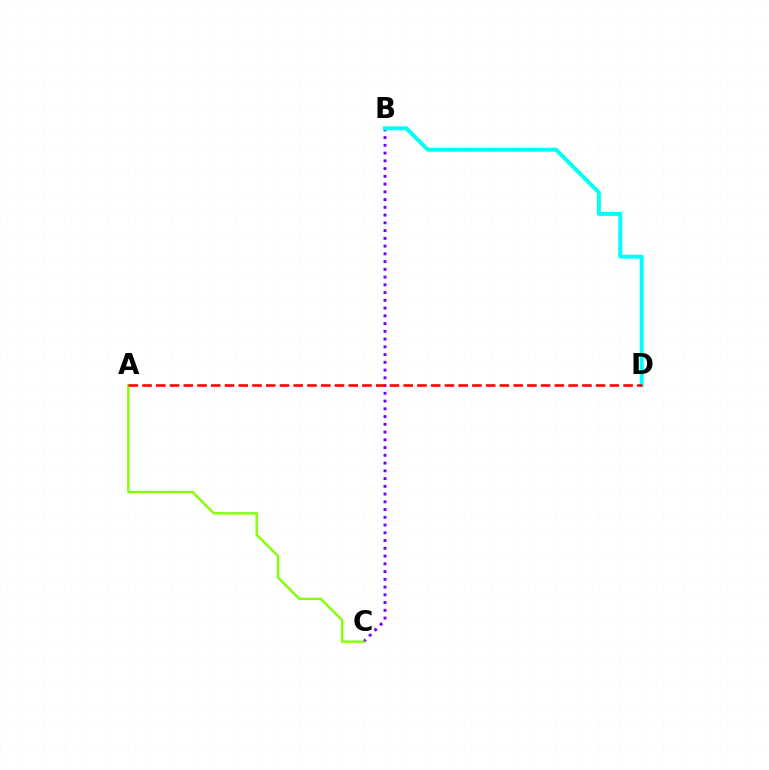{('B', 'C'): [{'color': '#7200ff', 'line_style': 'dotted', 'thickness': 2.11}], ('A', 'C'): [{'color': '#84ff00', 'line_style': 'solid', 'thickness': 1.73}], ('B', 'D'): [{'color': '#00fff6', 'line_style': 'solid', 'thickness': 2.86}], ('A', 'D'): [{'color': '#ff0000', 'line_style': 'dashed', 'thickness': 1.87}]}